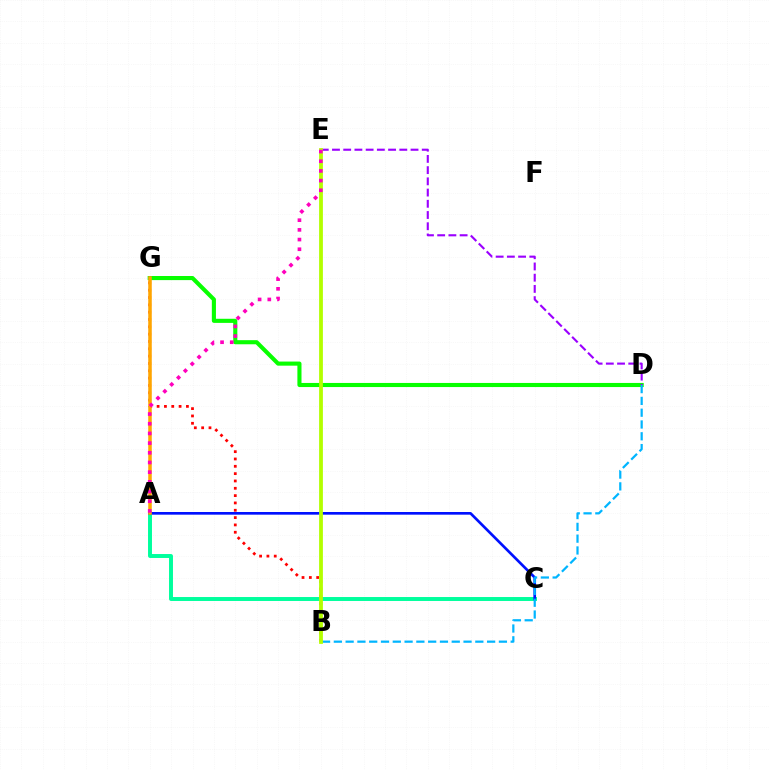{('A', 'C'): [{'color': '#00ff9d', 'line_style': 'solid', 'thickness': 2.84}, {'color': '#0010ff', 'line_style': 'solid', 'thickness': 1.92}], ('D', 'G'): [{'color': '#08ff00', 'line_style': 'solid', 'thickness': 2.95}], ('B', 'G'): [{'color': '#ff0000', 'line_style': 'dotted', 'thickness': 1.99}], ('B', 'D'): [{'color': '#00b5ff', 'line_style': 'dashed', 'thickness': 1.6}], ('D', 'E'): [{'color': '#9b00ff', 'line_style': 'dashed', 'thickness': 1.52}], ('B', 'E'): [{'color': '#b3ff00', 'line_style': 'solid', 'thickness': 2.73}], ('A', 'G'): [{'color': '#ffa500', 'line_style': 'solid', 'thickness': 2.54}], ('A', 'E'): [{'color': '#ff00bd', 'line_style': 'dotted', 'thickness': 2.63}]}